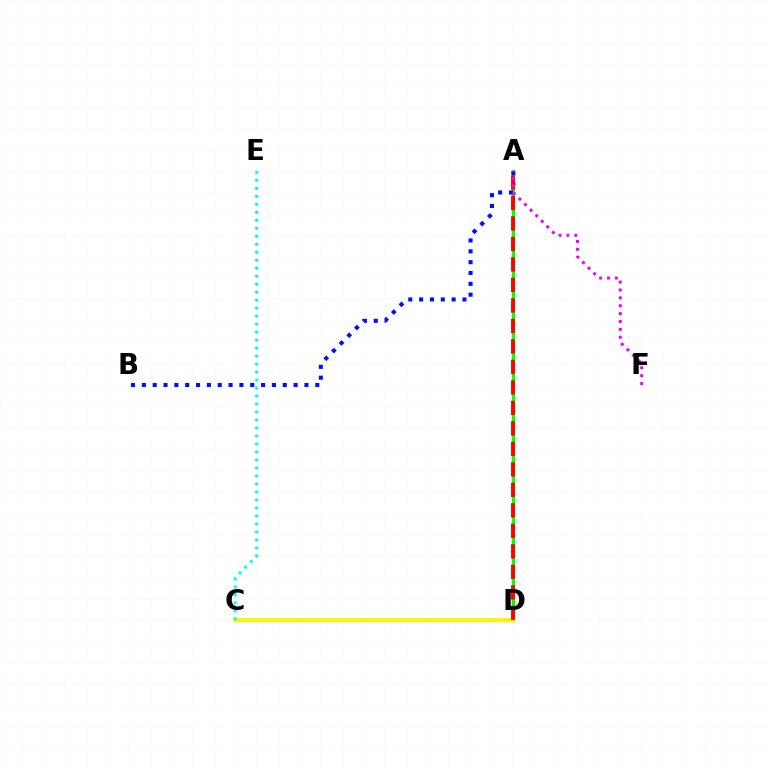{('A', 'D'): [{'color': '#08ff00', 'line_style': 'solid', 'thickness': 2.45}, {'color': '#ff0000', 'line_style': 'dashed', 'thickness': 2.78}], ('C', 'D'): [{'color': '#fcf500', 'line_style': 'solid', 'thickness': 2.84}], ('C', 'E'): [{'color': '#00fff6', 'line_style': 'dotted', 'thickness': 2.17}], ('A', 'B'): [{'color': '#0010ff', 'line_style': 'dotted', 'thickness': 2.95}], ('A', 'F'): [{'color': '#ee00ff', 'line_style': 'dotted', 'thickness': 2.14}]}